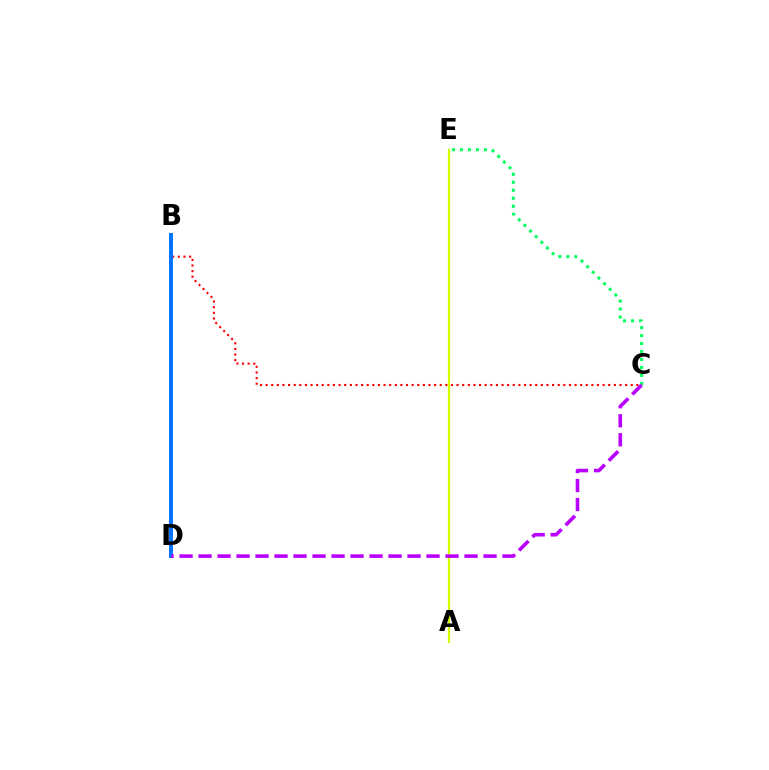{('B', 'C'): [{'color': '#ff0000', 'line_style': 'dotted', 'thickness': 1.53}], ('C', 'E'): [{'color': '#00ff5c', 'line_style': 'dotted', 'thickness': 2.17}], ('A', 'E'): [{'color': '#d1ff00', 'line_style': 'solid', 'thickness': 1.66}], ('B', 'D'): [{'color': '#0074ff', 'line_style': 'solid', 'thickness': 2.84}], ('C', 'D'): [{'color': '#b900ff', 'line_style': 'dashed', 'thickness': 2.58}]}